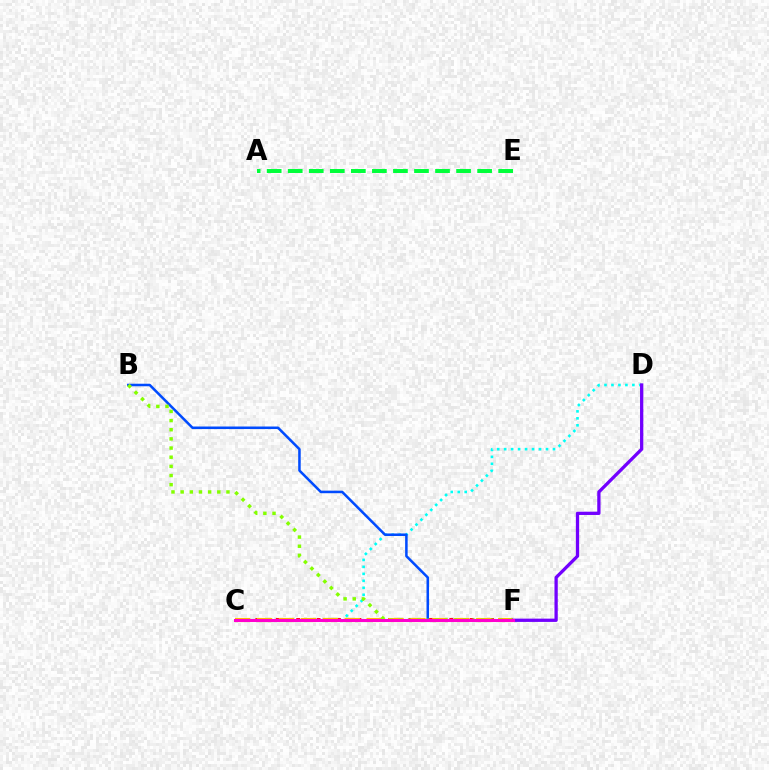{('C', 'D'): [{'color': '#00fff6', 'line_style': 'dotted', 'thickness': 1.89}], ('C', 'F'): [{'color': '#ff0000', 'line_style': 'dotted', 'thickness': 2.77}, {'color': '#ffbd00', 'line_style': 'dashed', 'thickness': 2.98}, {'color': '#ff00cf', 'line_style': 'solid', 'thickness': 2.2}], ('B', 'F'): [{'color': '#004bff', 'line_style': 'solid', 'thickness': 1.82}, {'color': '#84ff00', 'line_style': 'dotted', 'thickness': 2.49}], ('D', 'F'): [{'color': '#7200ff', 'line_style': 'solid', 'thickness': 2.36}], ('A', 'E'): [{'color': '#00ff39', 'line_style': 'dashed', 'thickness': 2.86}]}